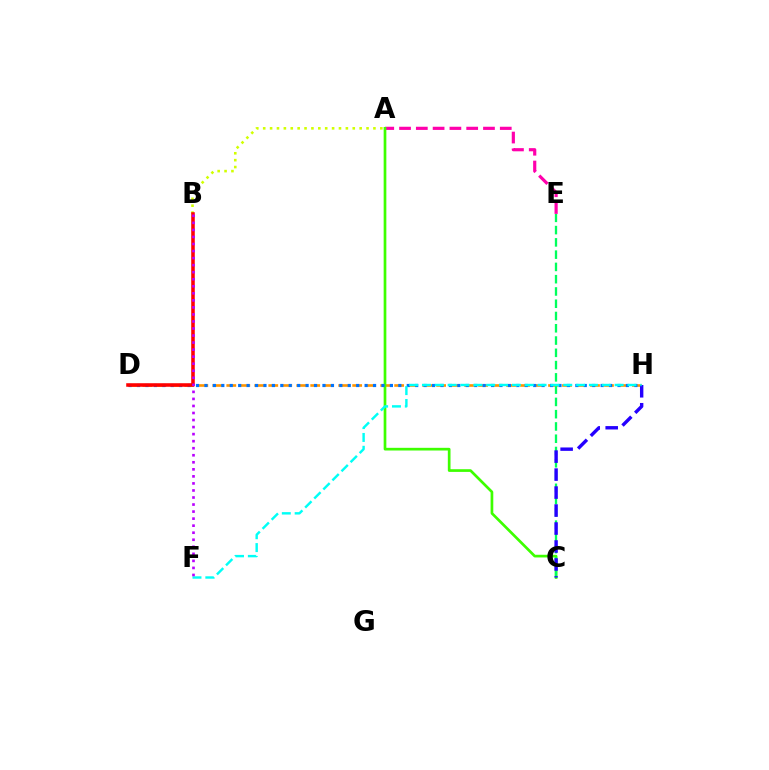{('D', 'H'): [{'color': '#ff9400', 'line_style': 'dashed', 'thickness': 1.9}, {'color': '#0074ff', 'line_style': 'dotted', 'thickness': 2.29}], ('A', 'E'): [{'color': '#ff00ac', 'line_style': 'dashed', 'thickness': 2.28}], ('A', 'C'): [{'color': '#3dff00', 'line_style': 'solid', 'thickness': 1.94}], ('C', 'E'): [{'color': '#00ff5c', 'line_style': 'dashed', 'thickness': 1.67}], ('C', 'H'): [{'color': '#2500ff', 'line_style': 'dashed', 'thickness': 2.44}], ('A', 'B'): [{'color': '#d1ff00', 'line_style': 'dotted', 'thickness': 1.87}], ('B', 'D'): [{'color': '#ff0000', 'line_style': 'solid', 'thickness': 2.56}], ('F', 'H'): [{'color': '#00fff6', 'line_style': 'dashed', 'thickness': 1.74}], ('B', 'F'): [{'color': '#b900ff', 'line_style': 'dotted', 'thickness': 1.91}]}